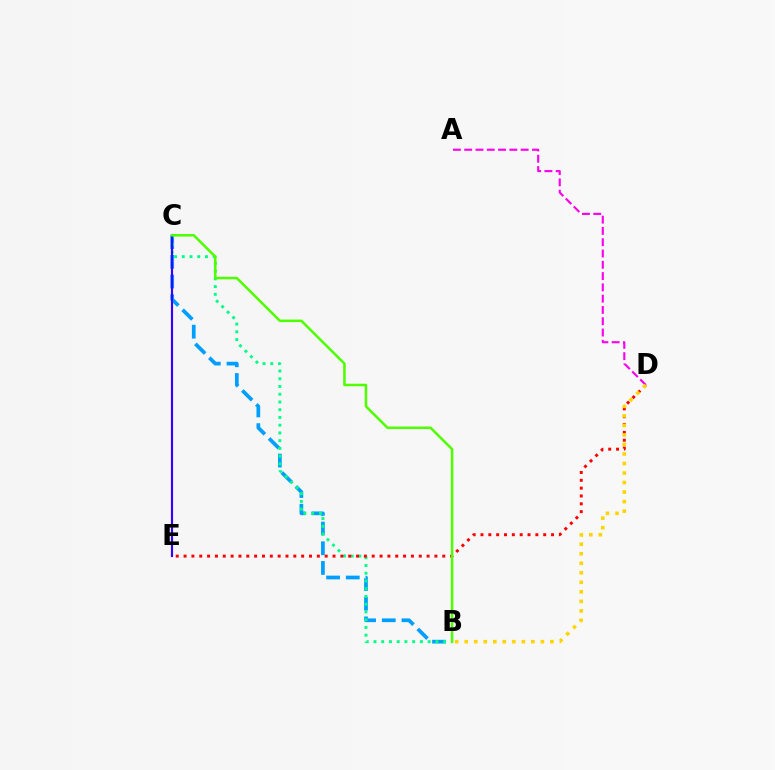{('B', 'C'): [{'color': '#009eff', 'line_style': 'dashed', 'thickness': 2.68}, {'color': '#00ff86', 'line_style': 'dotted', 'thickness': 2.1}, {'color': '#4fff00', 'line_style': 'solid', 'thickness': 1.82}], ('D', 'E'): [{'color': '#ff0000', 'line_style': 'dotted', 'thickness': 2.13}], ('A', 'D'): [{'color': '#ff00ed', 'line_style': 'dashed', 'thickness': 1.53}], ('C', 'E'): [{'color': '#3700ff', 'line_style': 'solid', 'thickness': 1.55}], ('B', 'D'): [{'color': '#ffd500', 'line_style': 'dotted', 'thickness': 2.59}]}